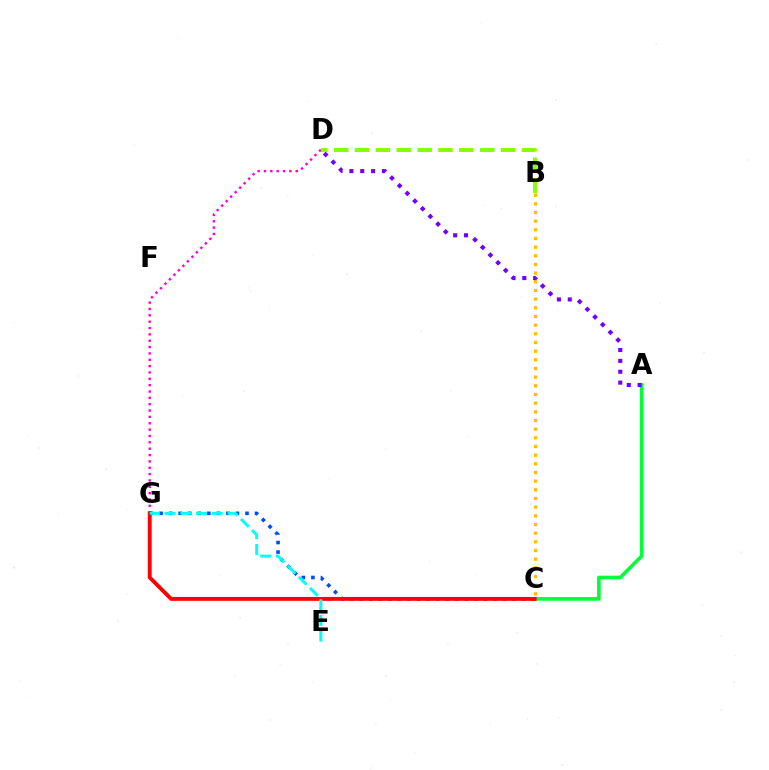{('A', 'C'): [{'color': '#00ff39', 'line_style': 'solid', 'thickness': 2.61}], ('D', 'G'): [{'color': '#ff00cf', 'line_style': 'dotted', 'thickness': 1.73}], ('C', 'G'): [{'color': '#004bff', 'line_style': 'dotted', 'thickness': 2.59}, {'color': '#ff0000', 'line_style': 'solid', 'thickness': 2.8}], ('A', 'D'): [{'color': '#7200ff', 'line_style': 'dotted', 'thickness': 2.95}], ('B', 'C'): [{'color': '#ffbd00', 'line_style': 'dotted', 'thickness': 2.35}], ('B', 'D'): [{'color': '#84ff00', 'line_style': 'dashed', 'thickness': 2.84}], ('E', 'G'): [{'color': '#00fff6', 'line_style': 'dashed', 'thickness': 2.14}]}